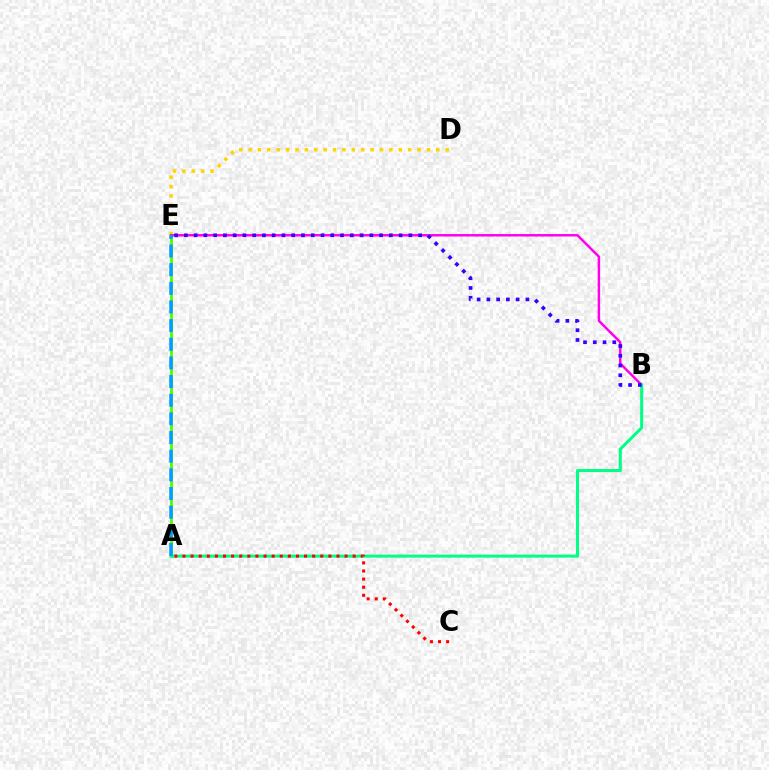{('A', 'E'): [{'color': '#4fff00', 'line_style': 'solid', 'thickness': 2.07}, {'color': '#009eff', 'line_style': 'dashed', 'thickness': 2.53}], ('D', 'E'): [{'color': '#ffd500', 'line_style': 'dotted', 'thickness': 2.55}], ('B', 'E'): [{'color': '#ff00ed', 'line_style': 'solid', 'thickness': 1.77}, {'color': '#3700ff', 'line_style': 'dotted', 'thickness': 2.65}], ('A', 'B'): [{'color': '#00ff86', 'line_style': 'solid', 'thickness': 2.19}], ('A', 'C'): [{'color': '#ff0000', 'line_style': 'dotted', 'thickness': 2.2}]}